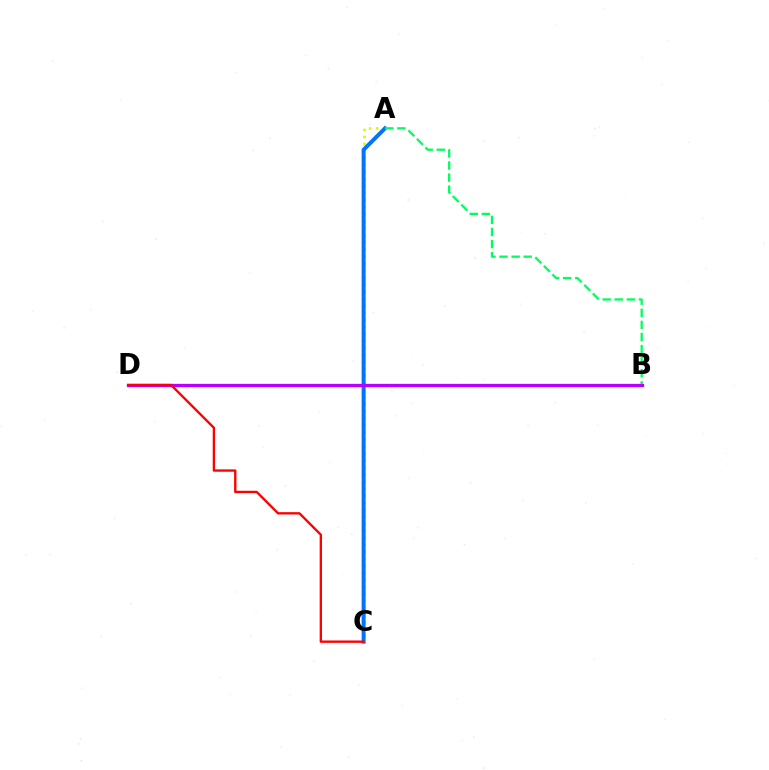{('A', 'C'): [{'color': '#d1ff00', 'line_style': 'dotted', 'thickness': 1.91}, {'color': '#0074ff', 'line_style': 'solid', 'thickness': 2.86}], ('A', 'B'): [{'color': '#00ff5c', 'line_style': 'dashed', 'thickness': 1.64}], ('B', 'D'): [{'color': '#b900ff', 'line_style': 'solid', 'thickness': 2.38}], ('C', 'D'): [{'color': '#ff0000', 'line_style': 'solid', 'thickness': 1.69}]}